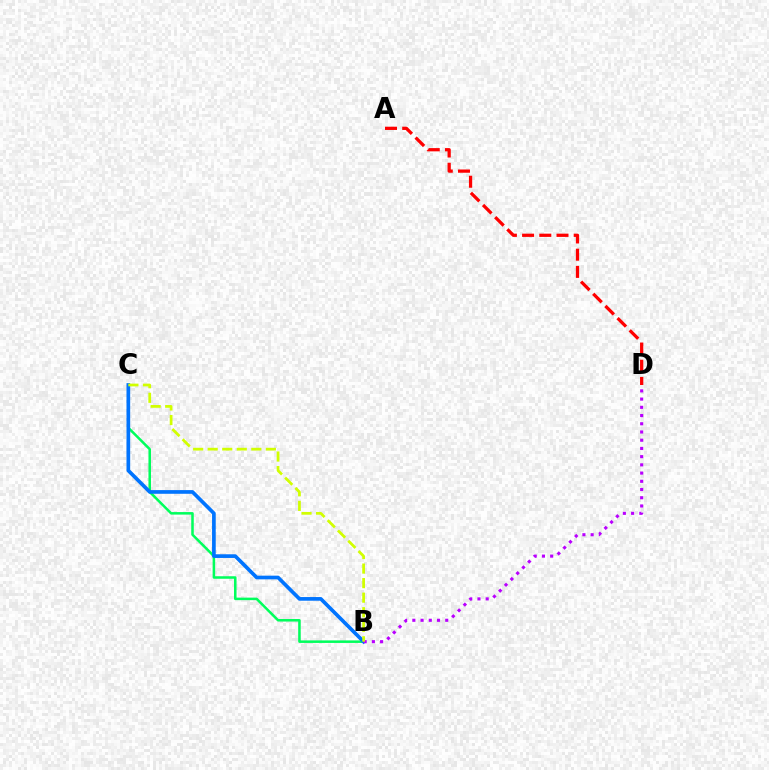{('B', 'C'): [{'color': '#00ff5c', 'line_style': 'solid', 'thickness': 1.82}, {'color': '#0074ff', 'line_style': 'solid', 'thickness': 2.65}, {'color': '#d1ff00', 'line_style': 'dashed', 'thickness': 1.98}], ('A', 'D'): [{'color': '#ff0000', 'line_style': 'dashed', 'thickness': 2.34}], ('B', 'D'): [{'color': '#b900ff', 'line_style': 'dotted', 'thickness': 2.23}]}